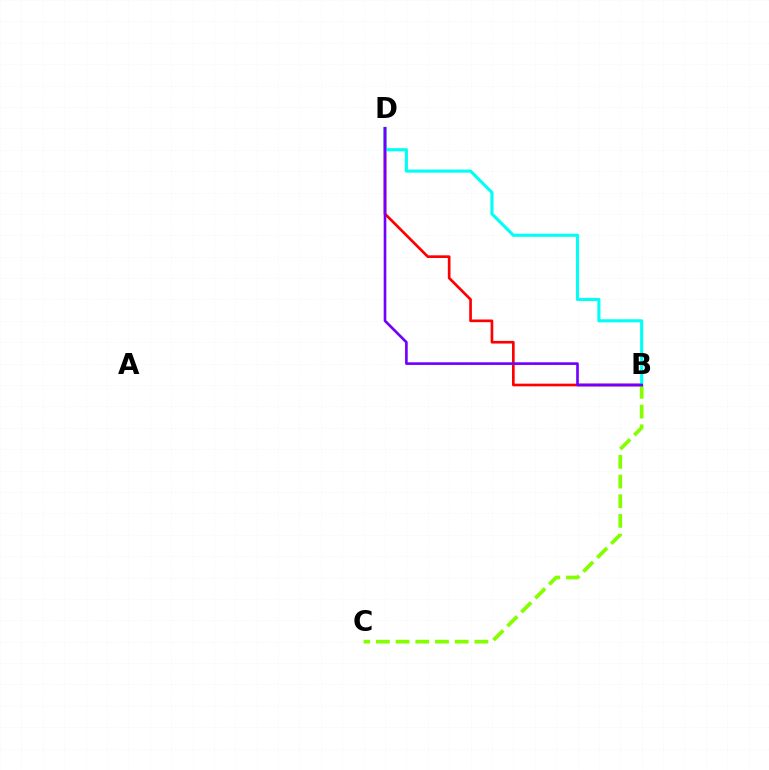{('B', 'C'): [{'color': '#84ff00', 'line_style': 'dashed', 'thickness': 2.68}], ('B', 'D'): [{'color': '#ff0000', 'line_style': 'solid', 'thickness': 1.93}, {'color': '#00fff6', 'line_style': 'solid', 'thickness': 2.24}, {'color': '#7200ff', 'line_style': 'solid', 'thickness': 1.91}]}